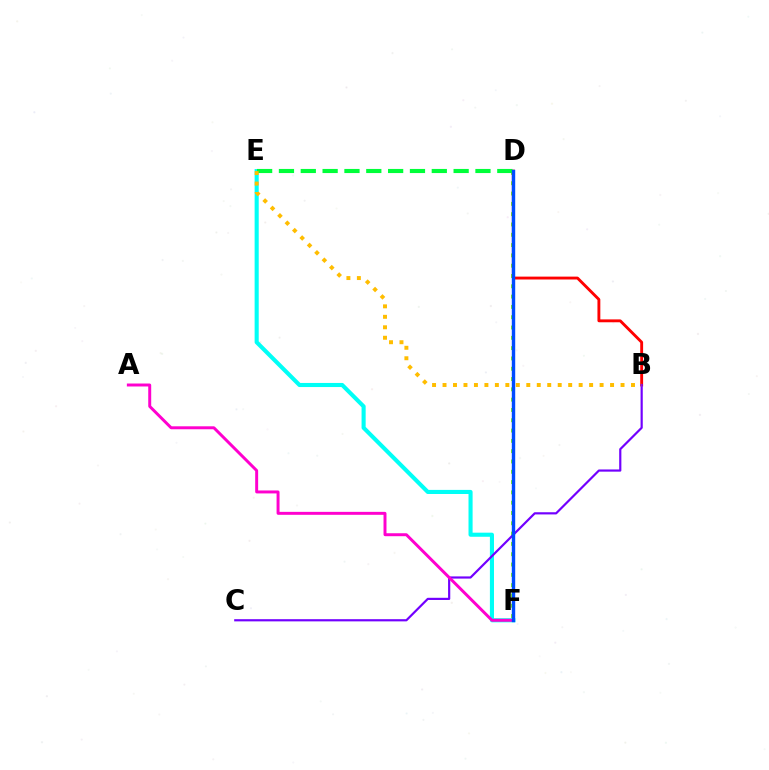{('D', 'F'): [{'color': '#84ff00', 'line_style': 'dotted', 'thickness': 2.8}, {'color': '#004bff', 'line_style': 'solid', 'thickness': 2.46}], ('E', 'F'): [{'color': '#00fff6', 'line_style': 'solid', 'thickness': 2.95}], ('B', 'D'): [{'color': '#ff0000', 'line_style': 'solid', 'thickness': 2.07}], ('B', 'C'): [{'color': '#7200ff', 'line_style': 'solid', 'thickness': 1.57}], ('D', 'E'): [{'color': '#00ff39', 'line_style': 'dashed', 'thickness': 2.97}], ('A', 'F'): [{'color': '#ff00cf', 'line_style': 'solid', 'thickness': 2.13}], ('B', 'E'): [{'color': '#ffbd00', 'line_style': 'dotted', 'thickness': 2.84}]}